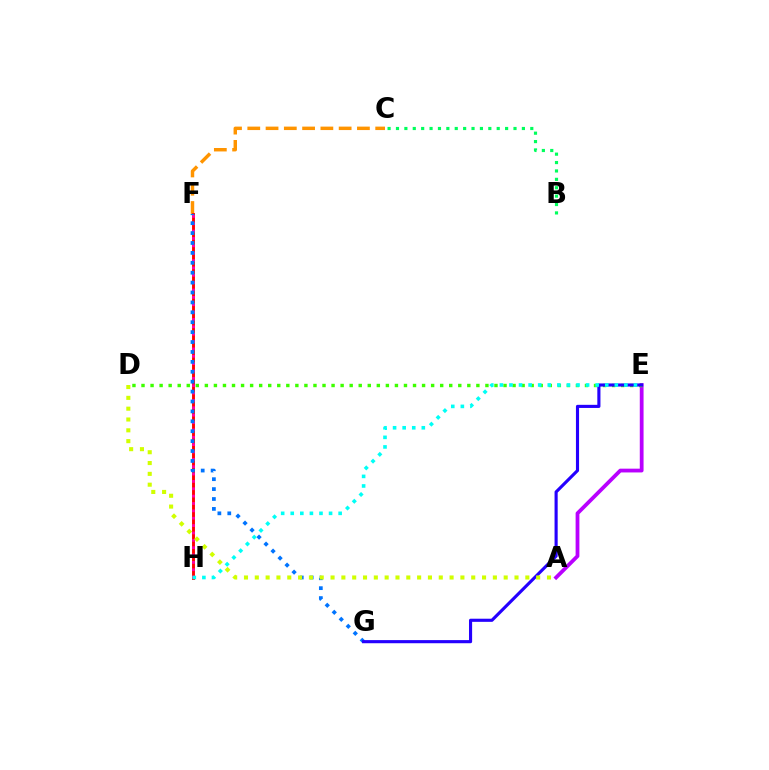{('C', 'F'): [{'color': '#ff9400', 'line_style': 'dashed', 'thickness': 2.48}], ('F', 'H'): [{'color': '#ff0000', 'line_style': 'solid', 'thickness': 2.09}, {'color': '#ff00ac', 'line_style': 'dotted', 'thickness': 2.0}], ('B', 'C'): [{'color': '#00ff5c', 'line_style': 'dotted', 'thickness': 2.28}], ('A', 'E'): [{'color': '#b900ff', 'line_style': 'solid', 'thickness': 2.72}], ('F', 'G'): [{'color': '#0074ff', 'line_style': 'dotted', 'thickness': 2.69}], ('D', 'E'): [{'color': '#3dff00', 'line_style': 'dotted', 'thickness': 2.46}], ('E', 'G'): [{'color': '#2500ff', 'line_style': 'solid', 'thickness': 2.25}], ('A', 'D'): [{'color': '#d1ff00', 'line_style': 'dotted', 'thickness': 2.94}], ('E', 'H'): [{'color': '#00fff6', 'line_style': 'dotted', 'thickness': 2.6}]}